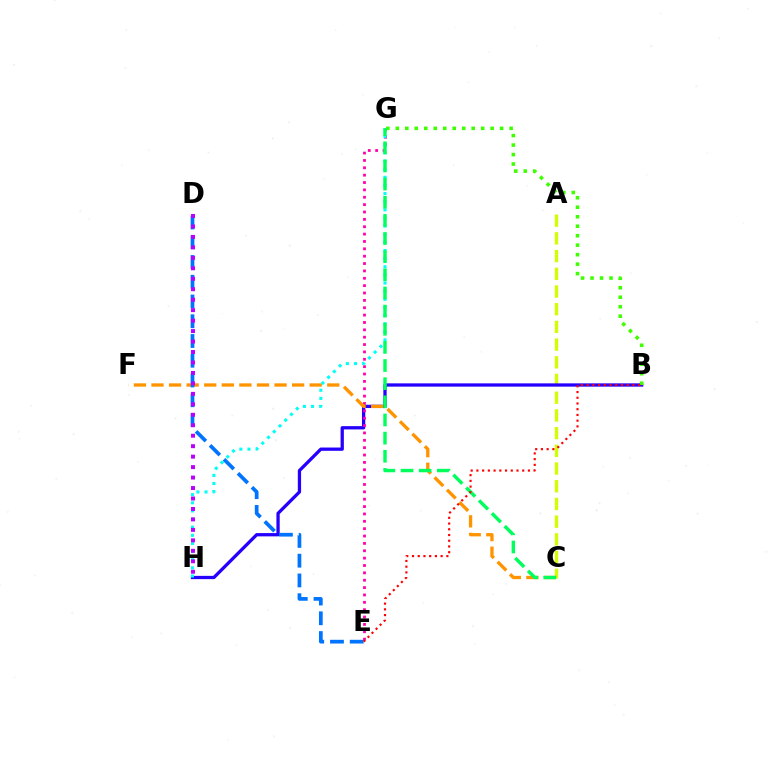{('A', 'C'): [{'color': '#d1ff00', 'line_style': 'dashed', 'thickness': 2.41}], ('B', 'H'): [{'color': '#2500ff', 'line_style': 'solid', 'thickness': 2.36}], ('E', 'G'): [{'color': '#ff00ac', 'line_style': 'dotted', 'thickness': 2.0}], ('B', 'G'): [{'color': '#3dff00', 'line_style': 'dotted', 'thickness': 2.58}], ('C', 'F'): [{'color': '#ff9400', 'line_style': 'dashed', 'thickness': 2.39}], ('G', 'H'): [{'color': '#00fff6', 'line_style': 'dotted', 'thickness': 2.21}], ('D', 'E'): [{'color': '#0074ff', 'line_style': 'dashed', 'thickness': 2.68}], ('C', 'G'): [{'color': '#00ff5c', 'line_style': 'dashed', 'thickness': 2.47}], ('B', 'E'): [{'color': '#ff0000', 'line_style': 'dotted', 'thickness': 1.56}], ('D', 'H'): [{'color': '#b900ff', 'line_style': 'dotted', 'thickness': 2.84}]}